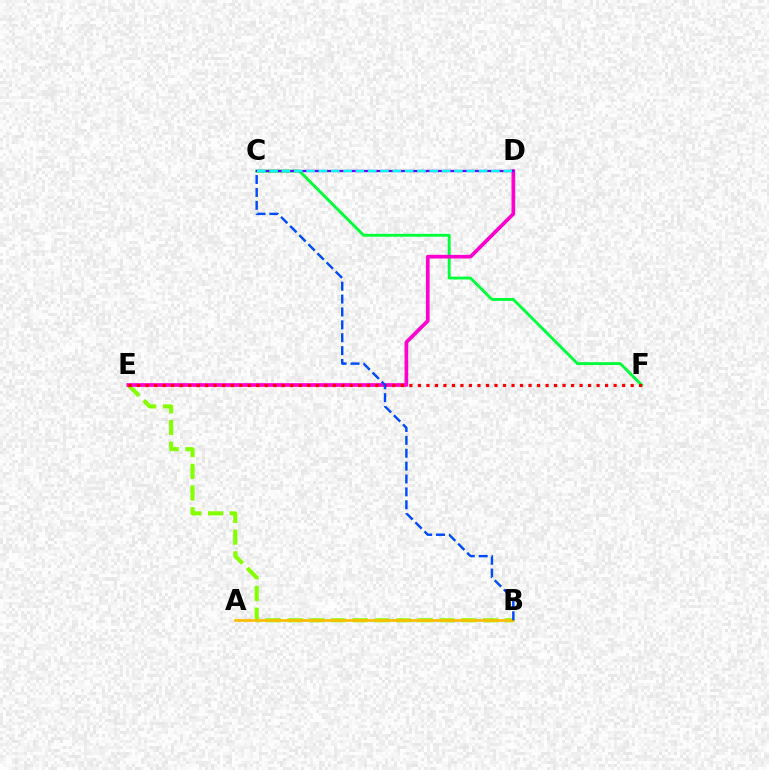{('C', 'F'): [{'color': '#00ff39', 'line_style': 'solid', 'thickness': 2.08}], ('B', 'E'): [{'color': '#84ff00', 'line_style': 'dashed', 'thickness': 2.95}], ('D', 'E'): [{'color': '#ff00cf', 'line_style': 'solid', 'thickness': 2.65}], ('A', 'B'): [{'color': '#ffbd00', 'line_style': 'solid', 'thickness': 1.93}], ('E', 'F'): [{'color': '#ff0000', 'line_style': 'dotted', 'thickness': 2.31}], ('C', 'D'): [{'color': '#7200ff', 'line_style': 'solid', 'thickness': 1.68}, {'color': '#00fff6', 'line_style': 'dashed', 'thickness': 1.67}], ('B', 'C'): [{'color': '#004bff', 'line_style': 'dashed', 'thickness': 1.75}]}